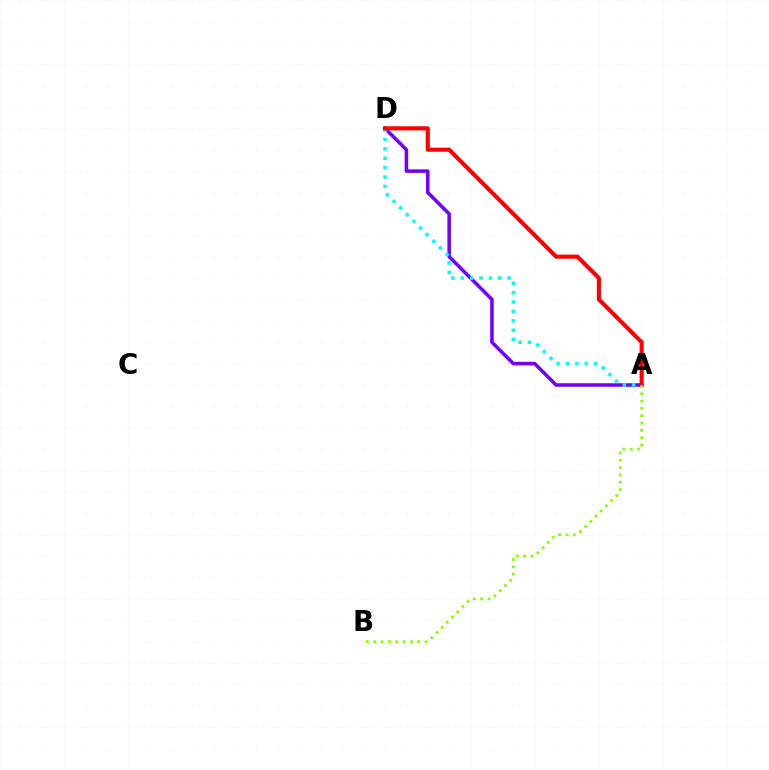{('A', 'D'): [{'color': '#7200ff', 'line_style': 'solid', 'thickness': 2.55}, {'color': '#00fff6', 'line_style': 'dotted', 'thickness': 2.55}, {'color': '#ff0000', 'line_style': 'solid', 'thickness': 2.97}], ('A', 'B'): [{'color': '#84ff00', 'line_style': 'dotted', 'thickness': 1.99}]}